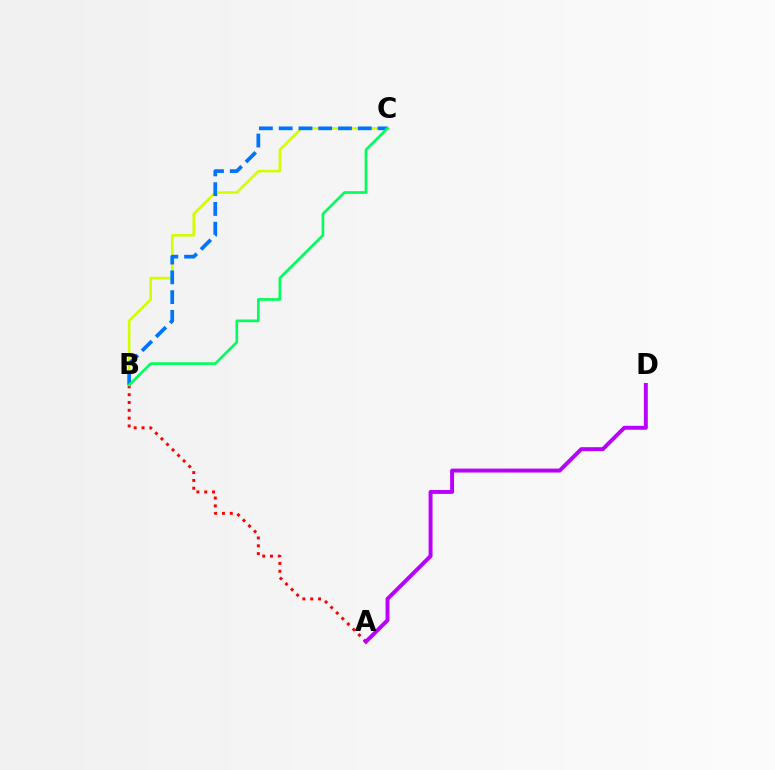{('B', 'C'): [{'color': '#d1ff00', 'line_style': 'solid', 'thickness': 1.84}, {'color': '#0074ff', 'line_style': 'dashed', 'thickness': 2.69}, {'color': '#00ff5c', 'line_style': 'solid', 'thickness': 1.91}], ('A', 'B'): [{'color': '#ff0000', 'line_style': 'dotted', 'thickness': 2.13}], ('A', 'D'): [{'color': '#b900ff', 'line_style': 'solid', 'thickness': 2.83}]}